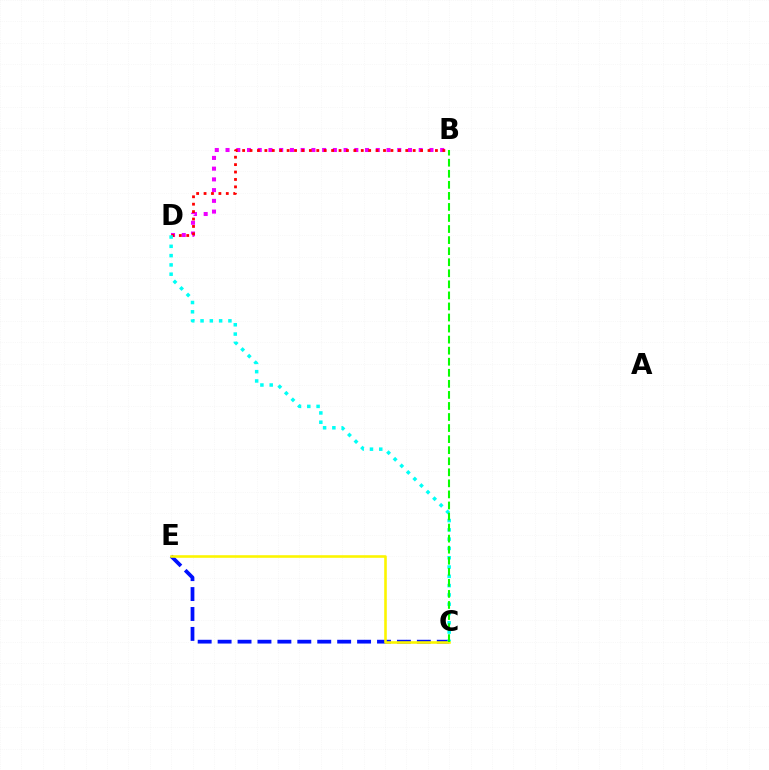{('C', 'E'): [{'color': '#0010ff', 'line_style': 'dashed', 'thickness': 2.71}, {'color': '#fcf500', 'line_style': 'solid', 'thickness': 1.87}], ('B', 'D'): [{'color': '#ee00ff', 'line_style': 'dotted', 'thickness': 2.92}, {'color': '#ff0000', 'line_style': 'dotted', 'thickness': 2.01}], ('C', 'D'): [{'color': '#00fff6', 'line_style': 'dotted', 'thickness': 2.52}], ('B', 'C'): [{'color': '#08ff00', 'line_style': 'dashed', 'thickness': 1.5}]}